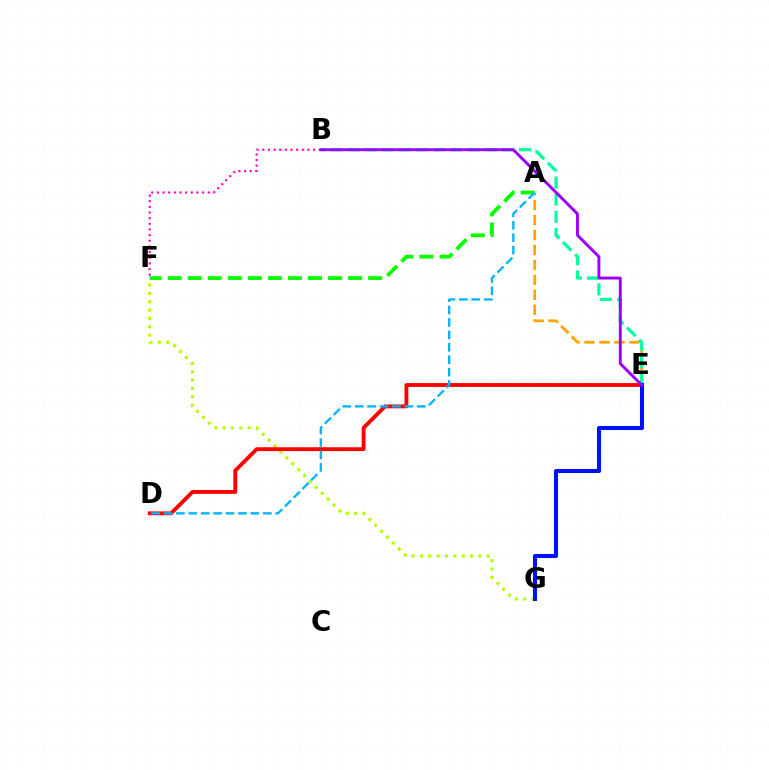{('F', 'G'): [{'color': '#b3ff00', 'line_style': 'dotted', 'thickness': 2.27}], ('A', 'E'): [{'color': '#ffa500', 'line_style': 'dashed', 'thickness': 2.03}], ('B', 'E'): [{'color': '#00ff9d', 'line_style': 'dashed', 'thickness': 2.33}, {'color': '#9b00ff', 'line_style': 'solid', 'thickness': 2.1}], ('D', 'E'): [{'color': '#ff0000', 'line_style': 'solid', 'thickness': 2.77}], ('E', 'G'): [{'color': '#0010ff', 'line_style': 'solid', 'thickness': 2.92}], ('A', 'F'): [{'color': '#08ff00', 'line_style': 'dashed', 'thickness': 2.72}], ('B', 'F'): [{'color': '#ff00bd', 'line_style': 'dotted', 'thickness': 1.53}], ('A', 'D'): [{'color': '#00b5ff', 'line_style': 'dashed', 'thickness': 1.69}]}